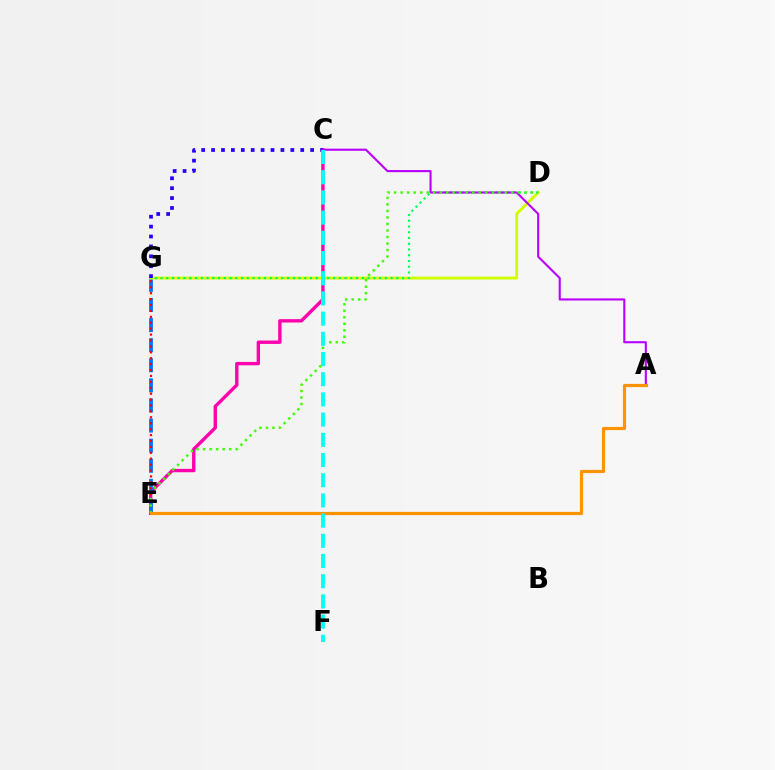{('C', 'E'): [{'color': '#ff00ac', 'line_style': 'solid', 'thickness': 2.42}], ('E', 'G'): [{'color': '#0074ff', 'line_style': 'dashed', 'thickness': 2.73}, {'color': '#ff0000', 'line_style': 'dotted', 'thickness': 1.61}], ('D', 'G'): [{'color': '#d1ff00', 'line_style': 'solid', 'thickness': 2.12}, {'color': '#00ff5c', 'line_style': 'dotted', 'thickness': 1.56}], ('C', 'G'): [{'color': '#2500ff', 'line_style': 'dotted', 'thickness': 2.69}], ('A', 'C'): [{'color': '#b900ff', 'line_style': 'solid', 'thickness': 1.52}], ('D', 'E'): [{'color': '#3dff00', 'line_style': 'dotted', 'thickness': 1.77}], ('A', 'E'): [{'color': '#ff9400', 'line_style': 'solid', 'thickness': 2.29}], ('C', 'F'): [{'color': '#00fff6', 'line_style': 'dashed', 'thickness': 2.74}]}